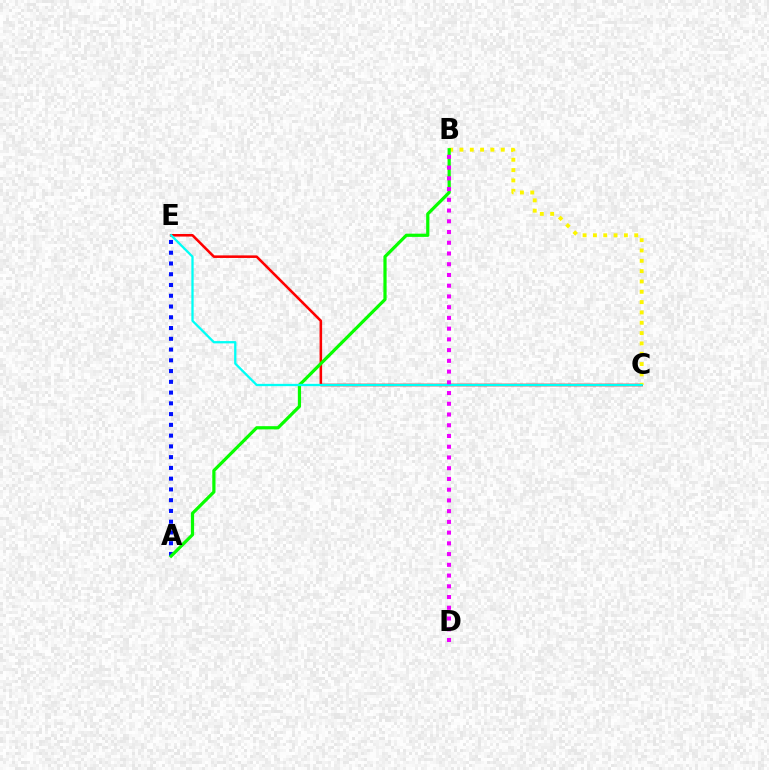{('C', 'E'): [{'color': '#ff0000', 'line_style': 'solid', 'thickness': 1.85}, {'color': '#00fff6', 'line_style': 'solid', 'thickness': 1.65}], ('B', 'C'): [{'color': '#fcf500', 'line_style': 'dotted', 'thickness': 2.81}], ('A', 'E'): [{'color': '#0010ff', 'line_style': 'dotted', 'thickness': 2.92}], ('A', 'B'): [{'color': '#08ff00', 'line_style': 'solid', 'thickness': 2.31}], ('B', 'D'): [{'color': '#ee00ff', 'line_style': 'dotted', 'thickness': 2.92}]}